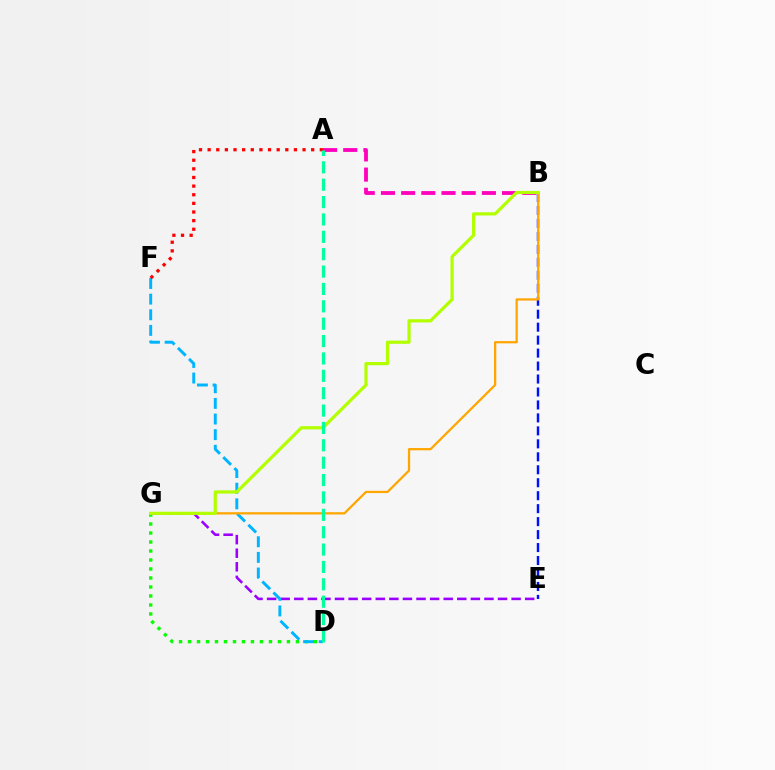{('B', 'E'): [{'color': '#0010ff', 'line_style': 'dashed', 'thickness': 1.76}], ('D', 'G'): [{'color': '#08ff00', 'line_style': 'dotted', 'thickness': 2.44}], ('E', 'G'): [{'color': '#9b00ff', 'line_style': 'dashed', 'thickness': 1.85}], ('D', 'F'): [{'color': '#00b5ff', 'line_style': 'dashed', 'thickness': 2.12}], ('B', 'G'): [{'color': '#ffa500', 'line_style': 'solid', 'thickness': 1.63}, {'color': '#b3ff00', 'line_style': 'solid', 'thickness': 2.31}], ('A', 'B'): [{'color': '#ff00bd', 'line_style': 'dashed', 'thickness': 2.74}], ('A', 'F'): [{'color': '#ff0000', 'line_style': 'dotted', 'thickness': 2.34}], ('A', 'D'): [{'color': '#00ff9d', 'line_style': 'dashed', 'thickness': 2.36}]}